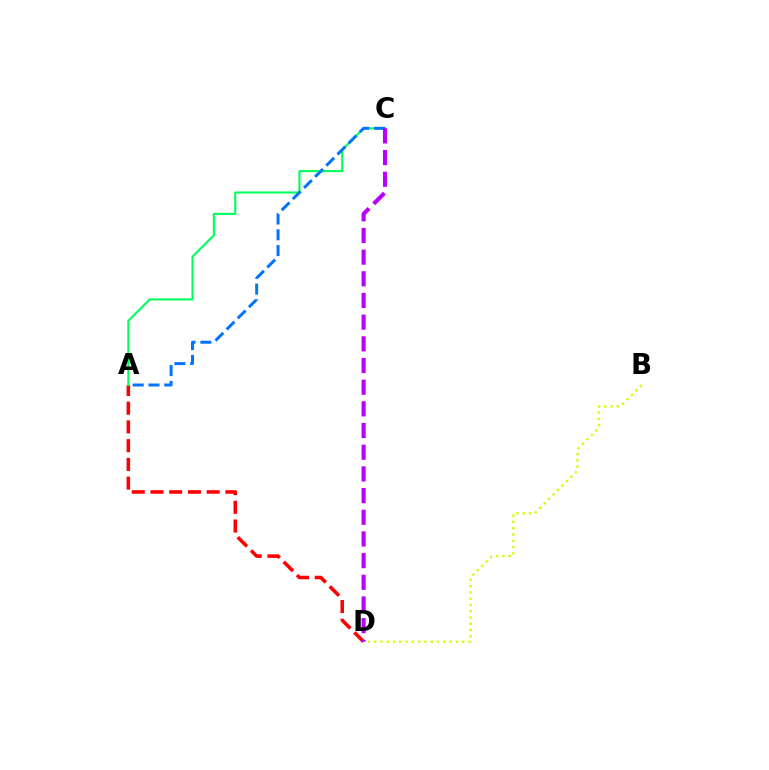{('A', 'D'): [{'color': '#ff0000', 'line_style': 'dashed', 'thickness': 2.54}], ('A', 'C'): [{'color': '#00ff5c', 'line_style': 'solid', 'thickness': 1.51}, {'color': '#0074ff', 'line_style': 'dashed', 'thickness': 2.14}], ('B', 'D'): [{'color': '#d1ff00', 'line_style': 'dotted', 'thickness': 1.71}], ('C', 'D'): [{'color': '#b900ff', 'line_style': 'dashed', 'thickness': 2.95}]}